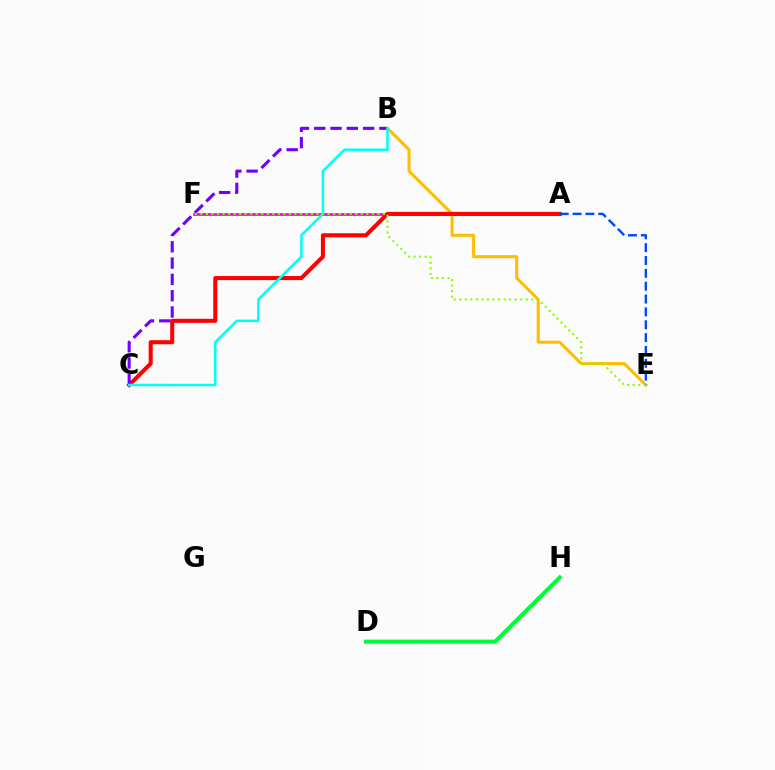{('D', 'H'): [{'color': '#00ff39', 'line_style': 'solid', 'thickness': 2.96}], ('B', 'E'): [{'color': '#ffbd00', 'line_style': 'solid', 'thickness': 2.2}], ('A', 'F'): [{'color': '#ff00cf', 'line_style': 'solid', 'thickness': 1.96}], ('A', 'C'): [{'color': '#ff0000', 'line_style': 'solid', 'thickness': 2.92}], ('A', 'E'): [{'color': '#004bff', 'line_style': 'dashed', 'thickness': 1.75}], ('B', 'C'): [{'color': '#7200ff', 'line_style': 'dashed', 'thickness': 2.21}, {'color': '#00fff6', 'line_style': 'solid', 'thickness': 1.81}], ('E', 'F'): [{'color': '#84ff00', 'line_style': 'dotted', 'thickness': 1.5}]}